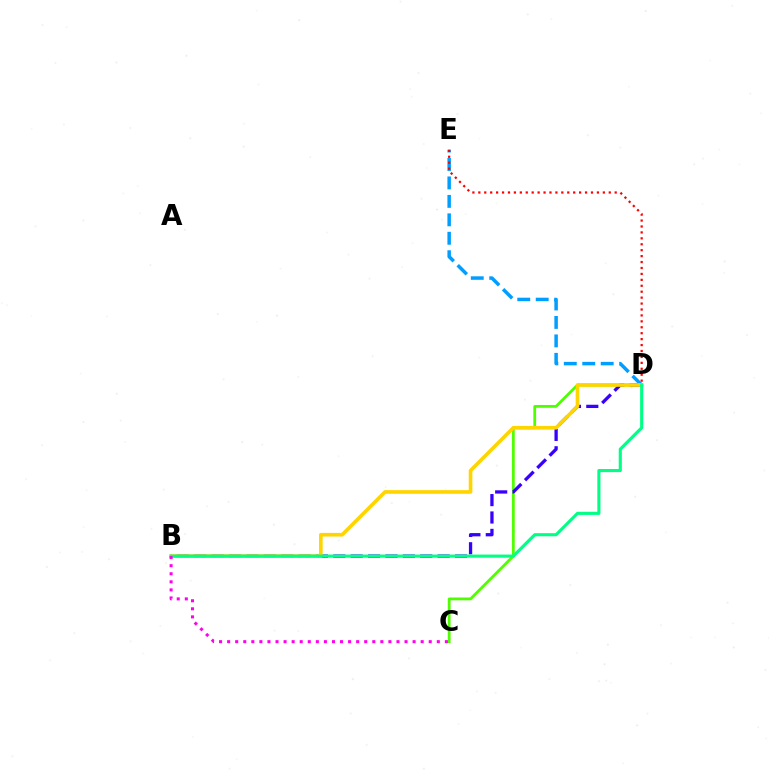{('C', 'D'): [{'color': '#4fff00', 'line_style': 'solid', 'thickness': 2.01}], ('B', 'D'): [{'color': '#3700ff', 'line_style': 'dashed', 'thickness': 2.36}, {'color': '#ffd500', 'line_style': 'solid', 'thickness': 2.63}, {'color': '#00ff86', 'line_style': 'solid', 'thickness': 2.24}], ('D', 'E'): [{'color': '#009eff', 'line_style': 'dashed', 'thickness': 2.51}, {'color': '#ff0000', 'line_style': 'dotted', 'thickness': 1.61}], ('B', 'C'): [{'color': '#ff00ed', 'line_style': 'dotted', 'thickness': 2.19}]}